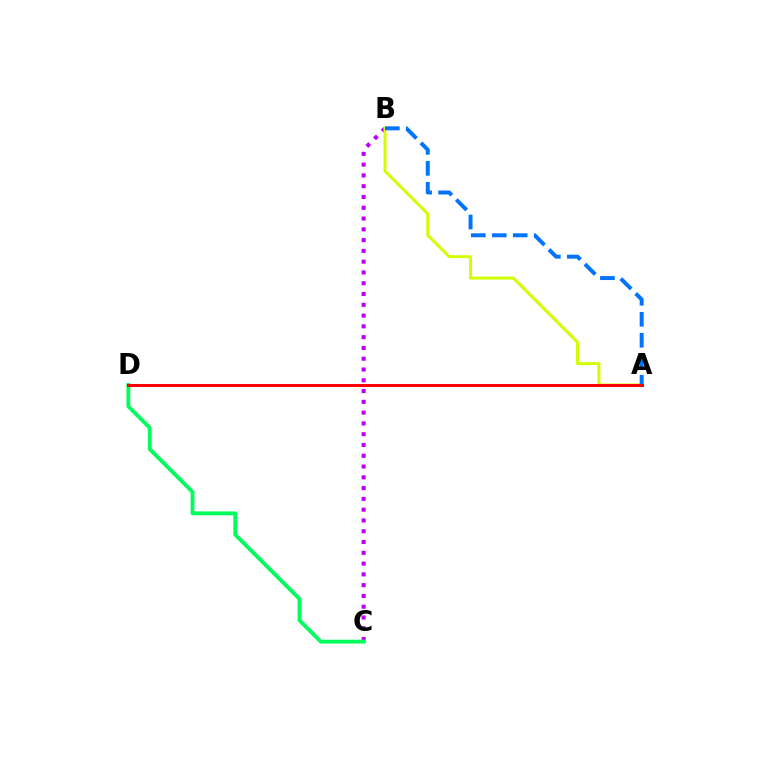{('B', 'C'): [{'color': '#b900ff', 'line_style': 'dotted', 'thickness': 2.93}], ('C', 'D'): [{'color': '#00ff5c', 'line_style': 'solid', 'thickness': 2.76}], ('A', 'B'): [{'color': '#d1ff00', 'line_style': 'solid', 'thickness': 2.15}, {'color': '#0074ff', 'line_style': 'dashed', 'thickness': 2.85}], ('A', 'D'): [{'color': '#ff0000', 'line_style': 'solid', 'thickness': 2.2}]}